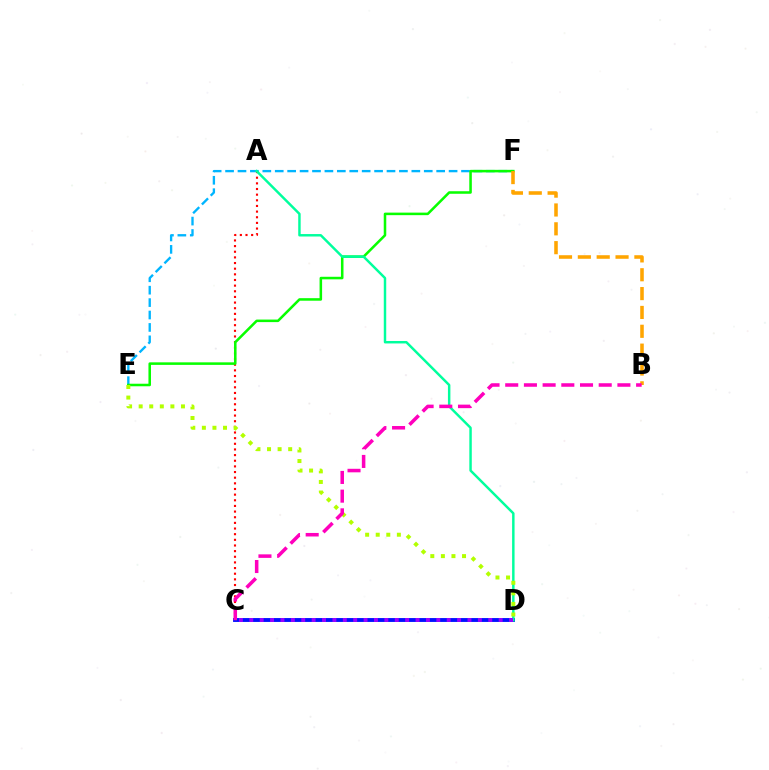{('E', 'F'): [{'color': '#00b5ff', 'line_style': 'dashed', 'thickness': 1.69}, {'color': '#08ff00', 'line_style': 'solid', 'thickness': 1.83}], ('A', 'C'): [{'color': '#ff0000', 'line_style': 'dotted', 'thickness': 1.53}], ('C', 'D'): [{'color': '#0010ff', 'line_style': 'solid', 'thickness': 2.79}, {'color': '#9b00ff', 'line_style': 'dotted', 'thickness': 2.82}], ('A', 'D'): [{'color': '#00ff9d', 'line_style': 'solid', 'thickness': 1.77}], ('D', 'E'): [{'color': '#b3ff00', 'line_style': 'dotted', 'thickness': 2.87}], ('B', 'F'): [{'color': '#ffa500', 'line_style': 'dashed', 'thickness': 2.56}], ('B', 'C'): [{'color': '#ff00bd', 'line_style': 'dashed', 'thickness': 2.54}]}